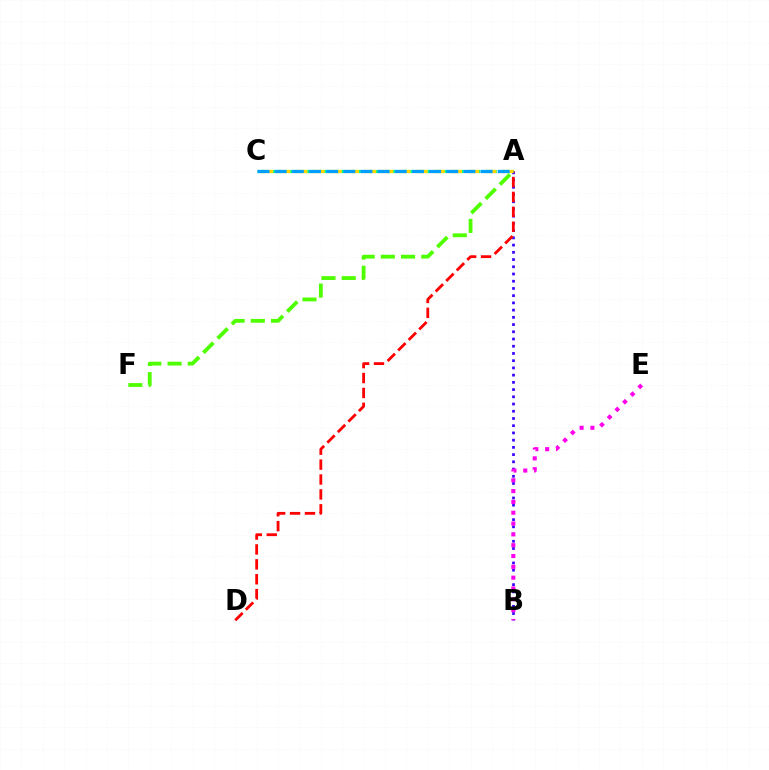{('A', 'B'): [{'color': '#3700ff', 'line_style': 'dotted', 'thickness': 1.96}], ('B', 'E'): [{'color': '#ff00ed', 'line_style': 'dotted', 'thickness': 2.94}], ('A', 'D'): [{'color': '#ff0000', 'line_style': 'dashed', 'thickness': 2.02}], ('A', 'C'): [{'color': '#00ff86', 'line_style': 'dashed', 'thickness': 2.25}, {'color': '#ffd500', 'line_style': 'dashed', 'thickness': 2.33}, {'color': '#009eff', 'line_style': 'dashed', 'thickness': 2.33}], ('A', 'F'): [{'color': '#4fff00', 'line_style': 'dashed', 'thickness': 2.74}]}